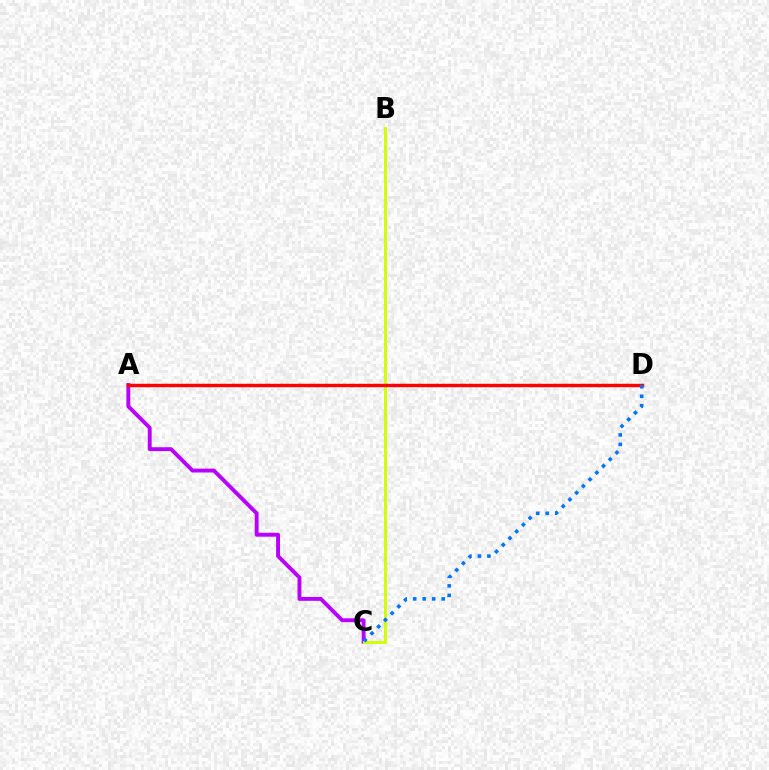{('A', 'C'): [{'color': '#b900ff', 'line_style': 'solid', 'thickness': 2.8}], ('B', 'C'): [{'color': '#d1ff00', 'line_style': 'solid', 'thickness': 2.1}], ('A', 'D'): [{'color': '#00ff5c', 'line_style': 'dotted', 'thickness': 2.31}, {'color': '#ff0000', 'line_style': 'solid', 'thickness': 2.46}], ('C', 'D'): [{'color': '#0074ff', 'line_style': 'dotted', 'thickness': 2.58}]}